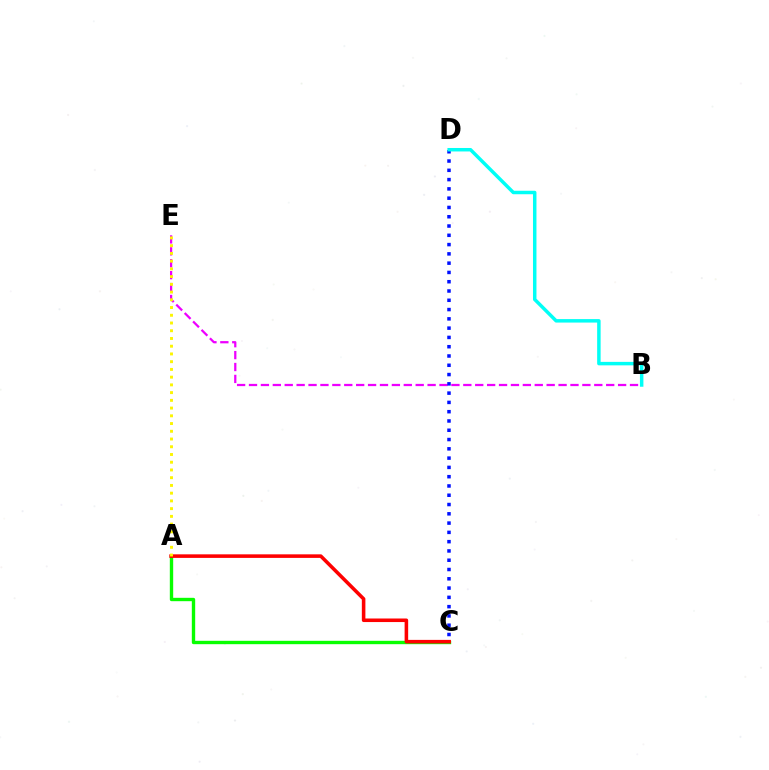{('B', 'E'): [{'color': '#ee00ff', 'line_style': 'dashed', 'thickness': 1.62}], ('C', 'D'): [{'color': '#0010ff', 'line_style': 'dotted', 'thickness': 2.52}], ('A', 'C'): [{'color': '#08ff00', 'line_style': 'solid', 'thickness': 2.43}, {'color': '#ff0000', 'line_style': 'solid', 'thickness': 2.56}], ('B', 'D'): [{'color': '#00fff6', 'line_style': 'solid', 'thickness': 2.5}], ('A', 'E'): [{'color': '#fcf500', 'line_style': 'dotted', 'thickness': 2.1}]}